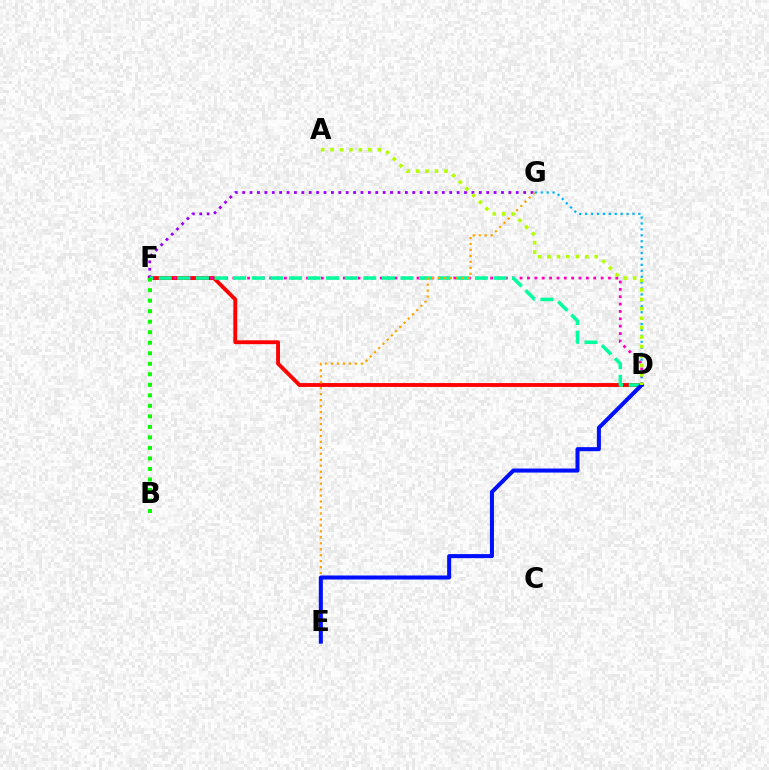{('D', 'F'): [{'color': '#ff0000', 'line_style': 'solid', 'thickness': 2.77}, {'color': '#ff00bd', 'line_style': 'dotted', 'thickness': 2.0}, {'color': '#00ff9d', 'line_style': 'dashed', 'thickness': 2.53}], ('F', 'G'): [{'color': '#9b00ff', 'line_style': 'dotted', 'thickness': 2.01}], ('B', 'F'): [{'color': '#08ff00', 'line_style': 'dotted', 'thickness': 2.86}], ('E', 'G'): [{'color': '#ffa500', 'line_style': 'dotted', 'thickness': 1.62}], ('D', 'E'): [{'color': '#0010ff', 'line_style': 'solid', 'thickness': 2.9}], ('D', 'G'): [{'color': '#00b5ff', 'line_style': 'dotted', 'thickness': 1.61}], ('A', 'D'): [{'color': '#b3ff00', 'line_style': 'dotted', 'thickness': 2.57}]}